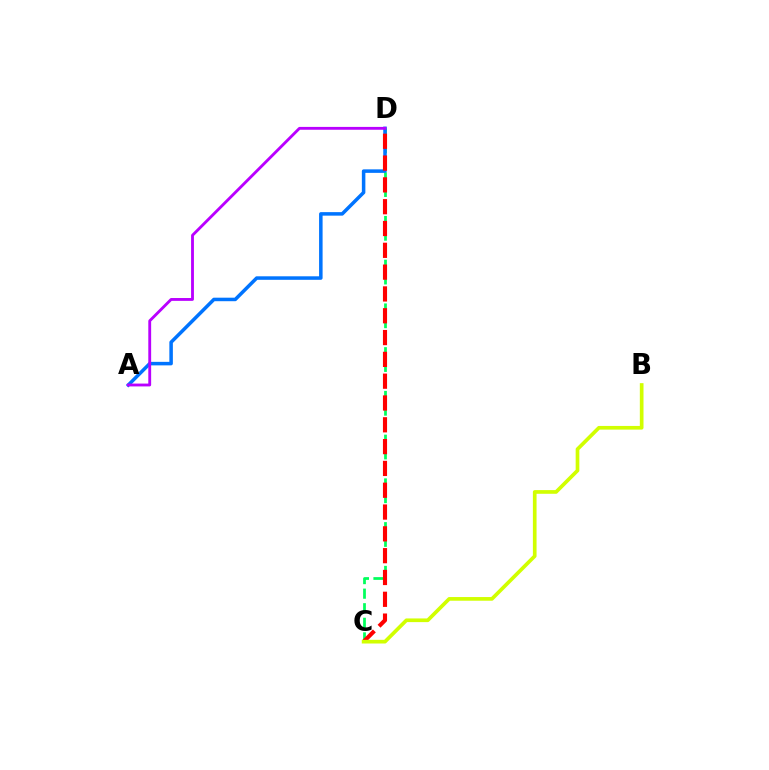{('C', 'D'): [{'color': '#00ff5c', 'line_style': 'dashed', 'thickness': 1.98}, {'color': '#ff0000', 'line_style': 'dashed', 'thickness': 2.96}], ('A', 'D'): [{'color': '#0074ff', 'line_style': 'solid', 'thickness': 2.53}, {'color': '#b900ff', 'line_style': 'solid', 'thickness': 2.05}], ('B', 'C'): [{'color': '#d1ff00', 'line_style': 'solid', 'thickness': 2.65}]}